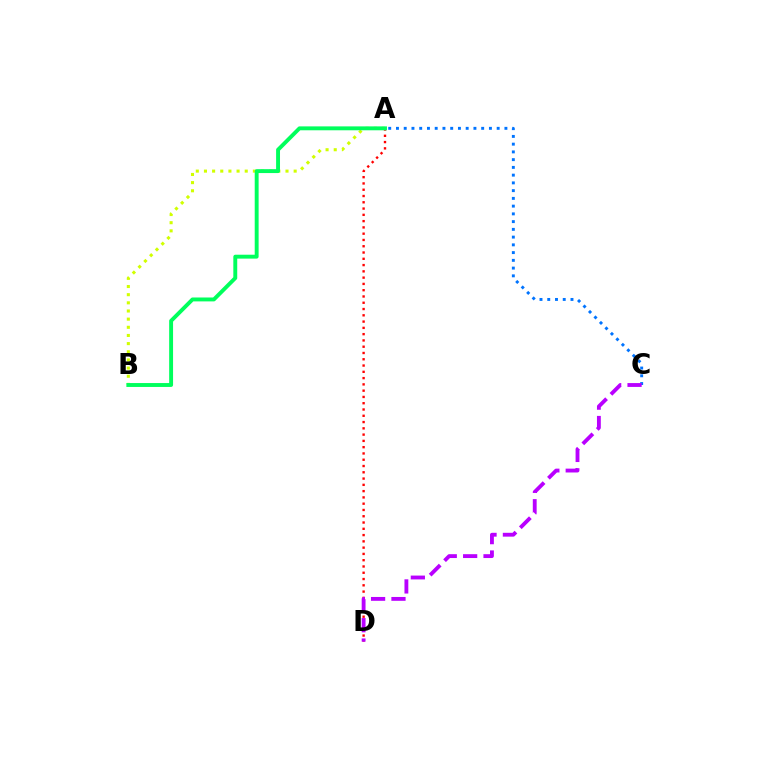{('A', 'D'): [{'color': '#ff0000', 'line_style': 'dotted', 'thickness': 1.71}], ('A', 'B'): [{'color': '#d1ff00', 'line_style': 'dotted', 'thickness': 2.22}, {'color': '#00ff5c', 'line_style': 'solid', 'thickness': 2.81}], ('A', 'C'): [{'color': '#0074ff', 'line_style': 'dotted', 'thickness': 2.1}], ('C', 'D'): [{'color': '#b900ff', 'line_style': 'dashed', 'thickness': 2.77}]}